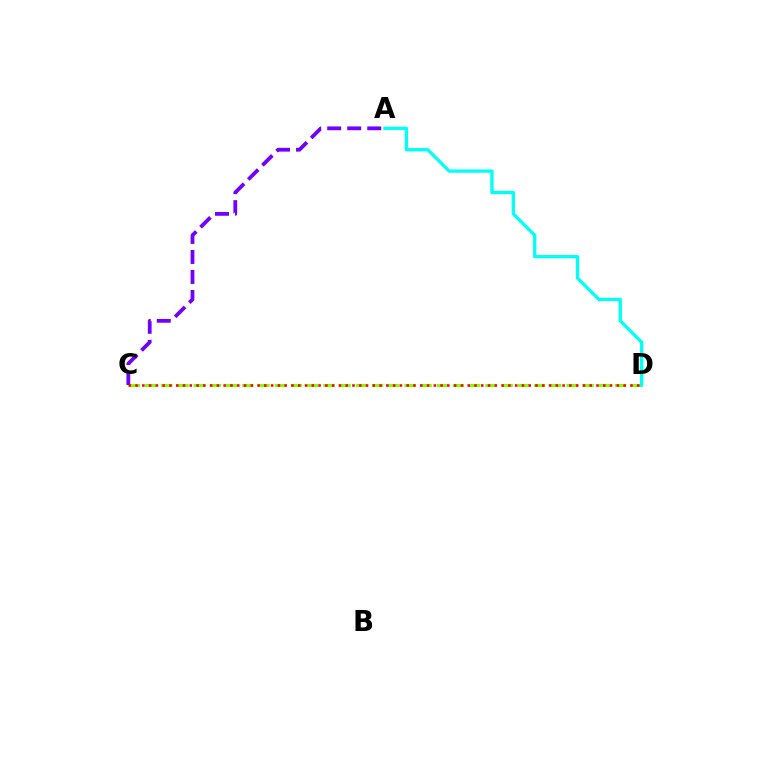{('C', 'D'): [{'color': '#84ff00', 'line_style': 'dashed', 'thickness': 2.2}, {'color': '#ff0000', 'line_style': 'dotted', 'thickness': 1.84}], ('A', 'D'): [{'color': '#00fff6', 'line_style': 'solid', 'thickness': 2.37}], ('A', 'C'): [{'color': '#7200ff', 'line_style': 'dashed', 'thickness': 2.72}]}